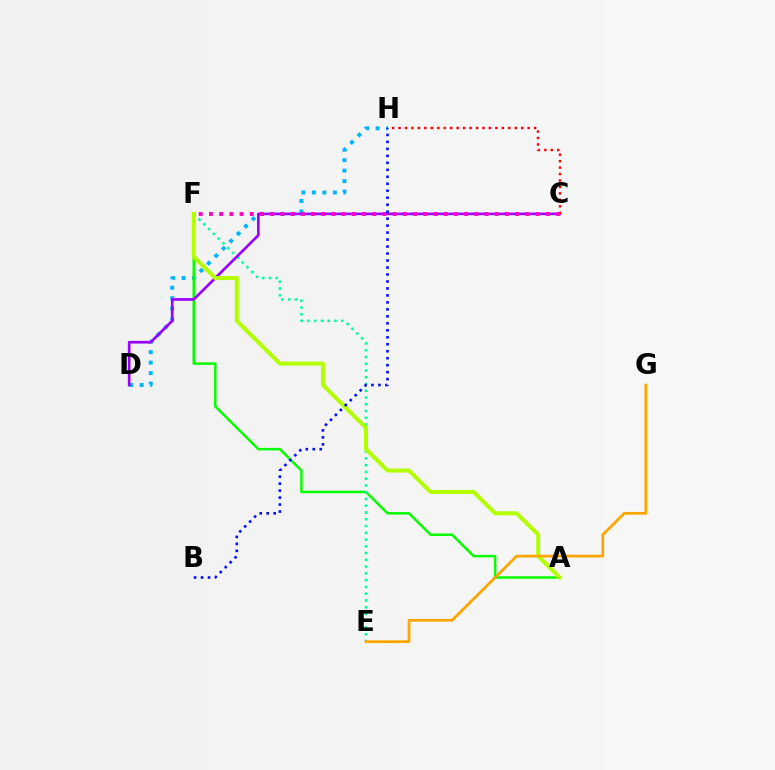{('D', 'H'): [{'color': '#00b5ff', 'line_style': 'dotted', 'thickness': 2.85}], ('A', 'F'): [{'color': '#08ff00', 'line_style': 'solid', 'thickness': 1.81}, {'color': '#b3ff00', 'line_style': 'solid', 'thickness': 2.89}], ('E', 'F'): [{'color': '#00ff9d', 'line_style': 'dotted', 'thickness': 1.84}], ('C', 'D'): [{'color': '#9b00ff', 'line_style': 'solid', 'thickness': 1.92}], ('C', 'H'): [{'color': '#ff0000', 'line_style': 'dotted', 'thickness': 1.75}], ('E', 'G'): [{'color': '#ffa500', 'line_style': 'solid', 'thickness': 1.97}], ('C', 'F'): [{'color': '#ff00bd', 'line_style': 'dotted', 'thickness': 2.77}], ('B', 'H'): [{'color': '#0010ff', 'line_style': 'dotted', 'thickness': 1.9}]}